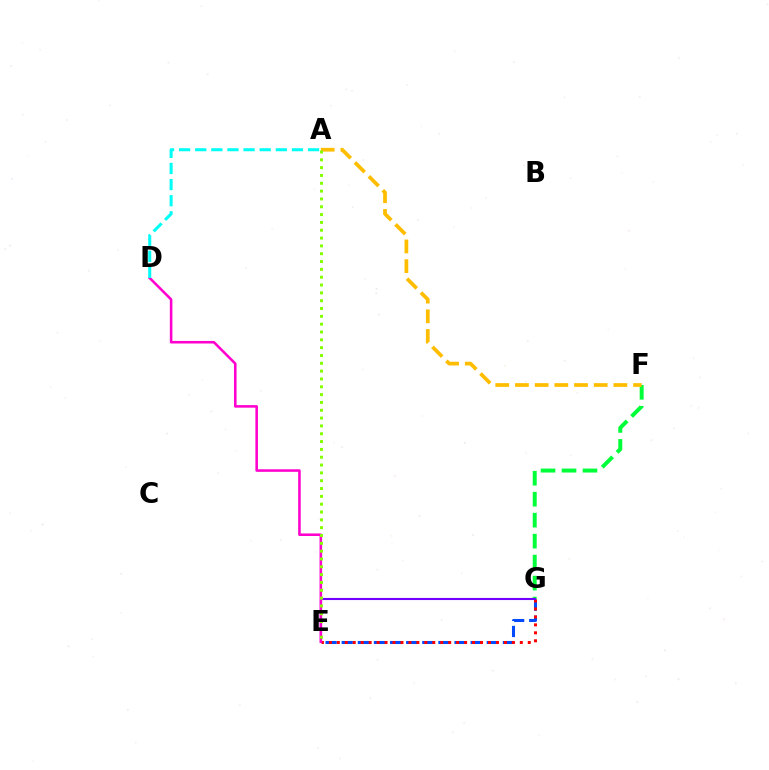{('E', 'G'): [{'color': '#004bff', 'line_style': 'dashed', 'thickness': 2.19}, {'color': '#ff0000', 'line_style': 'dotted', 'thickness': 2.16}, {'color': '#7200ff', 'line_style': 'solid', 'thickness': 1.52}], ('F', 'G'): [{'color': '#00ff39', 'line_style': 'dashed', 'thickness': 2.85}], ('D', 'E'): [{'color': '#ff00cf', 'line_style': 'solid', 'thickness': 1.84}], ('A', 'F'): [{'color': '#ffbd00', 'line_style': 'dashed', 'thickness': 2.67}], ('A', 'D'): [{'color': '#00fff6', 'line_style': 'dashed', 'thickness': 2.19}], ('A', 'E'): [{'color': '#84ff00', 'line_style': 'dotted', 'thickness': 2.13}]}